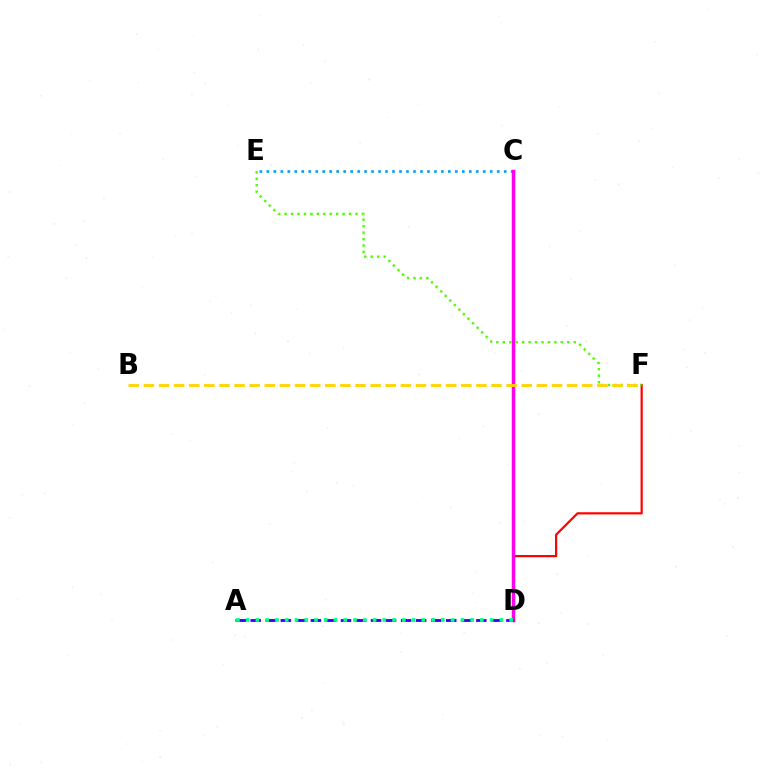{('D', 'F'): [{'color': '#ff0000', 'line_style': 'solid', 'thickness': 1.59}], ('C', 'E'): [{'color': '#009eff', 'line_style': 'dotted', 'thickness': 1.9}], ('C', 'D'): [{'color': '#ff00ed', 'line_style': 'solid', 'thickness': 2.52}], ('A', 'D'): [{'color': '#3700ff', 'line_style': 'dashed', 'thickness': 2.04}, {'color': '#00ff86', 'line_style': 'dotted', 'thickness': 2.65}], ('E', 'F'): [{'color': '#4fff00', 'line_style': 'dotted', 'thickness': 1.75}], ('B', 'F'): [{'color': '#ffd500', 'line_style': 'dashed', 'thickness': 2.05}]}